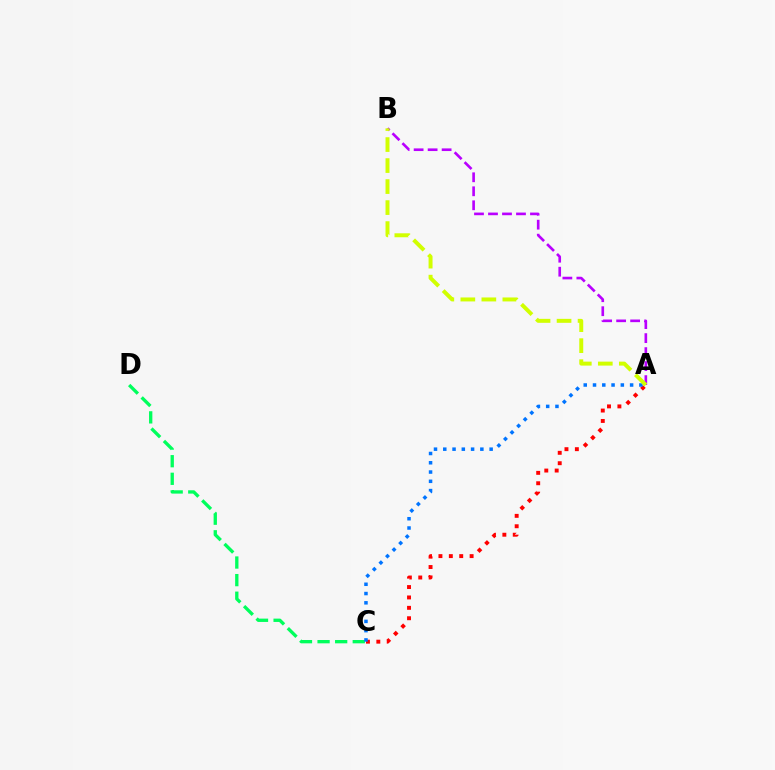{('A', 'C'): [{'color': '#ff0000', 'line_style': 'dotted', 'thickness': 2.82}, {'color': '#0074ff', 'line_style': 'dotted', 'thickness': 2.52}], ('C', 'D'): [{'color': '#00ff5c', 'line_style': 'dashed', 'thickness': 2.39}], ('A', 'B'): [{'color': '#b900ff', 'line_style': 'dashed', 'thickness': 1.9}, {'color': '#d1ff00', 'line_style': 'dashed', 'thickness': 2.85}]}